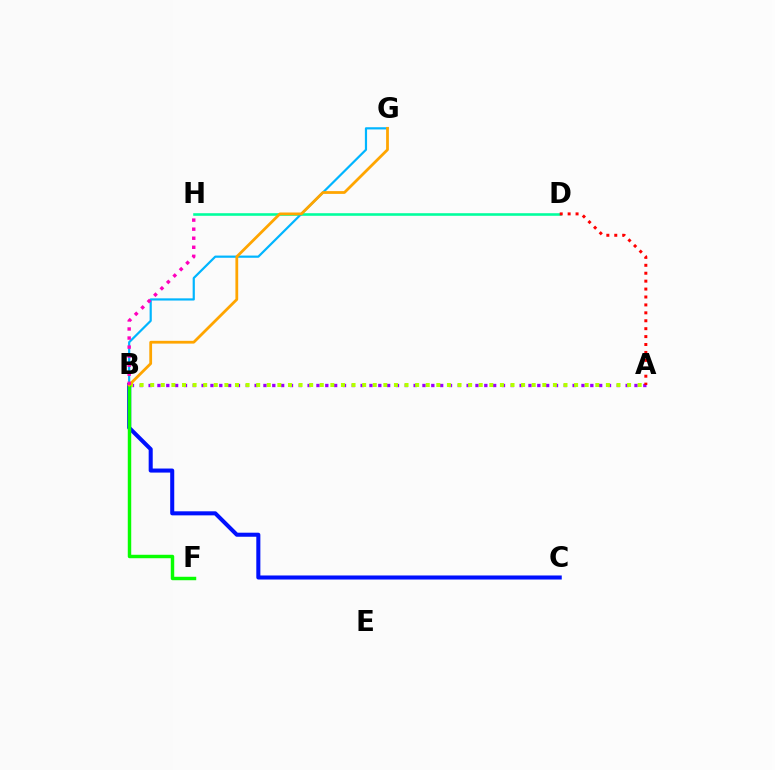{('B', 'C'): [{'color': '#0010ff', 'line_style': 'solid', 'thickness': 2.92}], ('A', 'B'): [{'color': '#9b00ff', 'line_style': 'dotted', 'thickness': 2.4}, {'color': '#b3ff00', 'line_style': 'dotted', 'thickness': 2.88}], ('D', 'H'): [{'color': '#00ff9d', 'line_style': 'solid', 'thickness': 1.87}], ('B', 'G'): [{'color': '#00b5ff', 'line_style': 'solid', 'thickness': 1.58}, {'color': '#ffa500', 'line_style': 'solid', 'thickness': 2.0}], ('B', 'F'): [{'color': '#08ff00', 'line_style': 'solid', 'thickness': 2.48}], ('A', 'D'): [{'color': '#ff0000', 'line_style': 'dotted', 'thickness': 2.15}], ('B', 'H'): [{'color': '#ff00bd', 'line_style': 'dotted', 'thickness': 2.46}]}